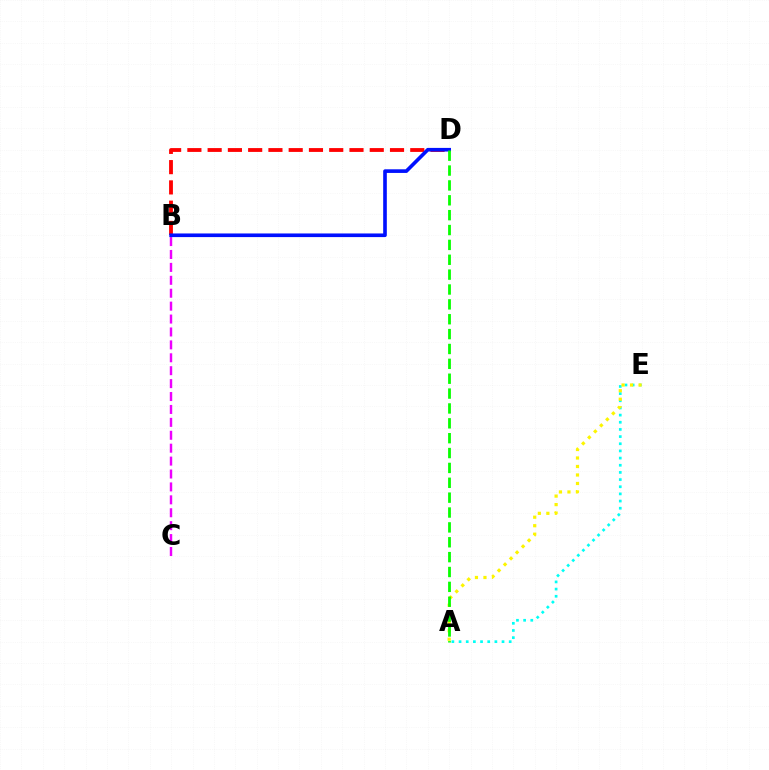{('A', 'E'): [{'color': '#00fff6', 'line_style': 'dotted', 'thickness': 1.95}, {'color': '#fcf500', 'line_style': 'dotted', 'thickness': 2.31}], ('B', 'C'): [{'color': '#ee00ff', 'line_style': 'dashed', 'thickness': 1.75}], ('B', 'D'): [{'color': '#ff0000', 'line_style': 'dashed', 'thickness': 2.75}, {'color': '#0010ff', 'line_style': 'solid', 'thickness': 2.62}], ('A', 'D'): [{'color': '#08ff00', 'line_style': 'dashed', 'thickness': 2.02}]}